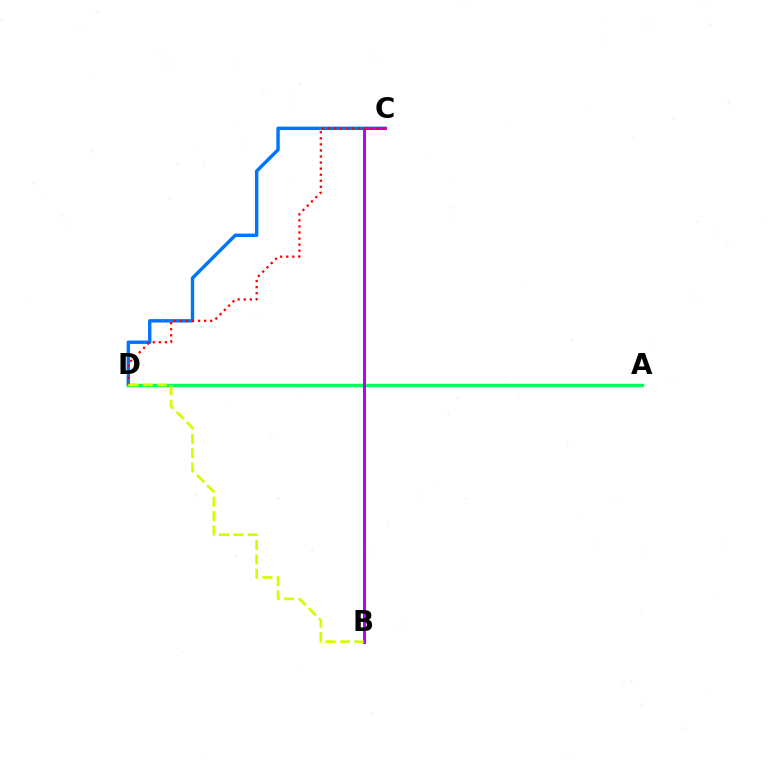{('C', 'D'): [{'color': '#0074ff', 'line_style': 'solid', 'thickness': 2.46}, {'color': '#ff0000', 'line_style': 'dotted', 'thickness': 1.65}], ('A', 'D'): [{'color': '#00ff5c', 'line_style': 'solid', 'thickness': 2.47}], ('B', 'C'): [{'color': '#b900ff', 'line_style': 'solid', 'thickness': 2.14}], ('B', 'D'): [{'color': '#d1ff00', 'line_style': 'dashed', 'thickness': 1.95}]}